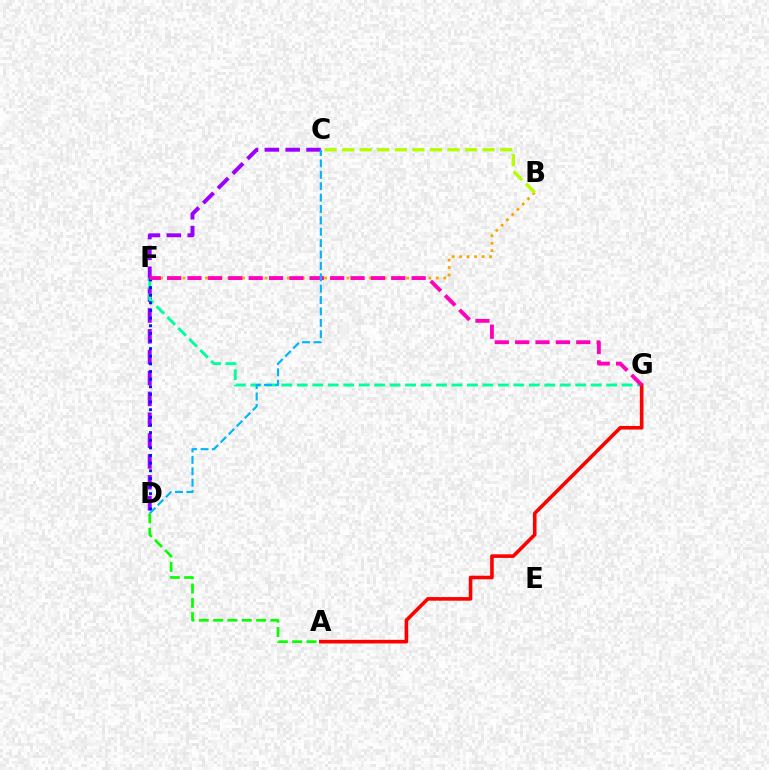{('C', 'D'): [{'color': '#9b00ff', 'line_style': 'dashed', 'thickness': 2.83}, {'color': '#00b5ff', 'line_style': 'dashed', 'thickness': 1.55}], ('F', 'G'): [{'color': '#00ff9d', 'line_style': 'dashed', 'thickness': 2.1}, {'color': '#ff00bd', 'line_style': 'dashed', 'thickness': 2.77}], ('A', 'G'): [{'color': '#ff0000', 'line_style': 'solid', 'thickness': 2.59}], ('D', 'F'): [{'color': '#0010ff', 'line_style': 'dotted', 'thickness': 2.07}], ('B', 'F'): [{'color': '#ffa500', 'line_style': 'dotted', 'thickness': 2.02}], ('B', 'C'): [{'color': '#b3ff00', 'line_style': 'dashed', 'thickness': 2.38}], ('A', 'D'): [{'color': '#08ff00', 'line_style': 'dashed', 'thickness': 1.95}]}